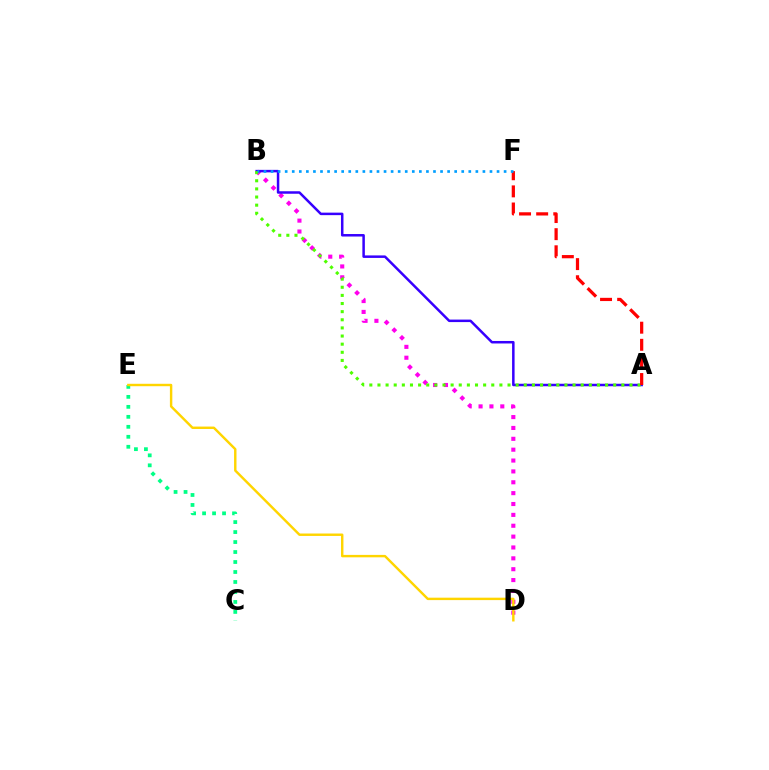{('C', 'E'): [{'color': '#00ff86', 'line_style': 'dotted', 'thickness': 2.71}], ('B', 'D'): [{'color': '#ff00ed', 'line_style': 'dotted', 'thickness': 2.95}], ('A', 'B'): [{'color': '#3700ff', 'line_style': 'solid', 'thickness': 1.8}, {'color': '#4fff00', 'line_style': 'dotted', 'thickness': 2.21}], ('A', 'F'): [{'color': '#ff0000', 'line_style': 'dashed', 'thickness': 2.32}], ('B', 'F'): [{'color': '#009eff', 'line_style': 'dotted', 'thickness': 1.92}], ('D', 'E'): [{'color': '#ffd500', 'line_style': 'solid', 'thickness': 1.75}]}